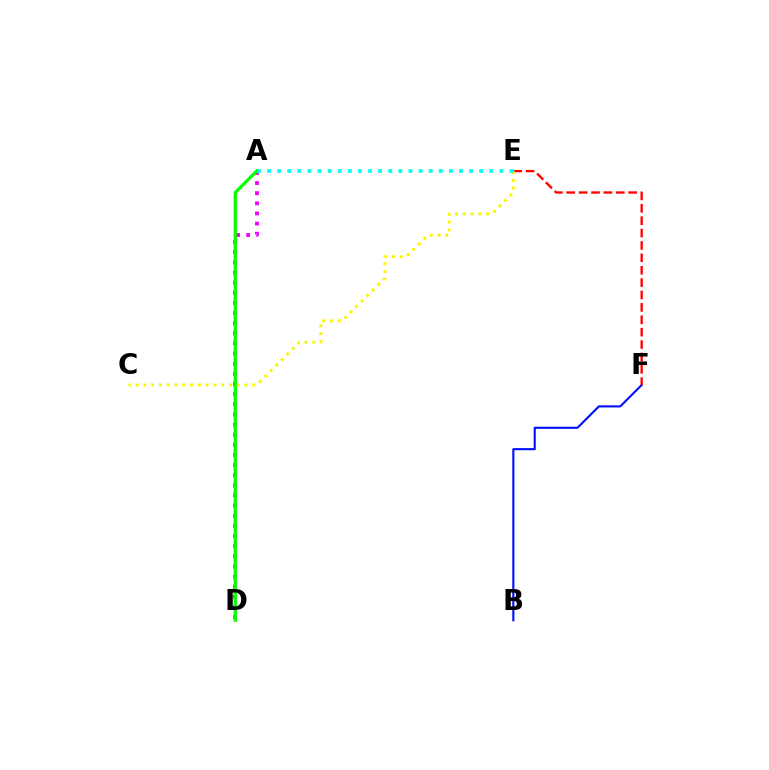{('B', 'F'): [{'color': '#0010ff', 'line_style': 'solid', 'thickness': 1.52}], ('E', 'F'): [{'color': '#ff0000', 'line_style': 'dashed', 'thickness': 1.68}], ('A', 'D'): [{'color': '#ee00ff', 'line_style': 'dotted', 'thickness': 2.75}, {'color': '#08ff00', 'line_style': 'solid', 'thickness': 2.36}], ('C', 'E'): [{'color': '#fcf500', 'line_style': 'dotted', 'thickness': 2.11}], ('A', 'E'): [{'color': '#00fff6', 'line_style': 'dotted', 'thickness': 2.75}]}